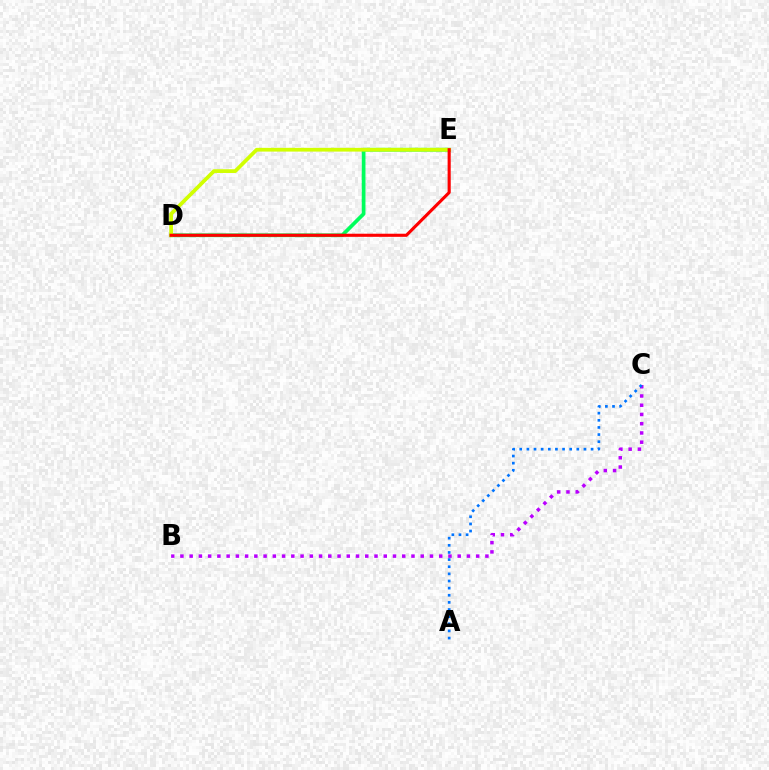{('D', 'E'): [{'color': '#00ff5c', 'line_style': 'solid', 'thickness': 2.67}, {'color': '#d1ff00', 'line_style': 'solid', 'thickness': 2.69}, {'color': '#ff0000', 'line_style': 'solid', 'thickness': 2.24}], ('B', 'C'): [{'color': '#b900ff', 'line_style': 'dotted', 'thickness': 2.51}], ('A', 'C'): [{'color': '#0074ff', 'line_style': 'dotted', 'thickness': 1.94}]}